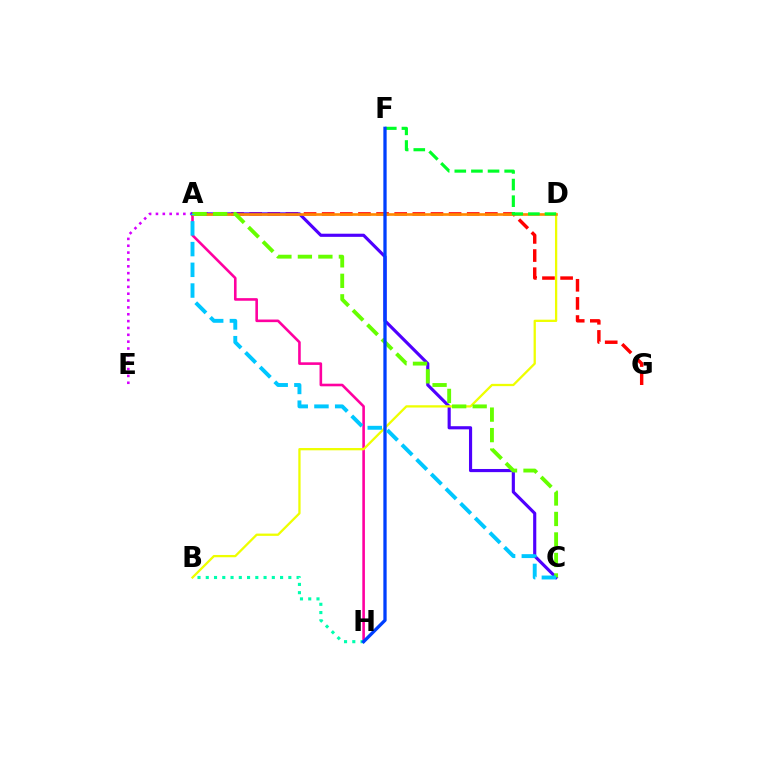{('A', 'H'): [{'color': '#ff00a0', 'line_style': 'solid', 'thickness': 1.88}], ('A', 'E'): [{'color': '#d600ff', 'line_style': 'dotted', 'thickness': 1.86}], ('A', 'G'): [{'color': '#ff0000', 'line_style': 'dashed', 'thickness': 2.46}], ('A', 'C'): [{'color': '#4f00ff', 'line_style': 'solid', 'thickness': 2.26}, {'color': '#66ff00', 'line_style': 'dashed', 'thickness': 2.78}, {'color': '#00c7ff', 'line_style': 'dashed', 'thickness': 2.82}], ('B', 'D'): [{'color': '#eeff00', 'line_style': 'solid', 'thickness': 1.65}], ('A', 'D'): [{'color': '#ff8800', 'line_style': 'solid', 'thickness': 1.91}], ('B', 'H'): [{'color': '#00ffaf', 'line_style': 'dotted', 'thickness': 2.24}], ('D', 'F'): [{'color': '#00ff27', 'line_style': 'dashed', 'thickness': 2.26}], ('F', 'H'): [{'color': '#003fff', 'line_style': 'solid', 'thickness': 2.37}]}